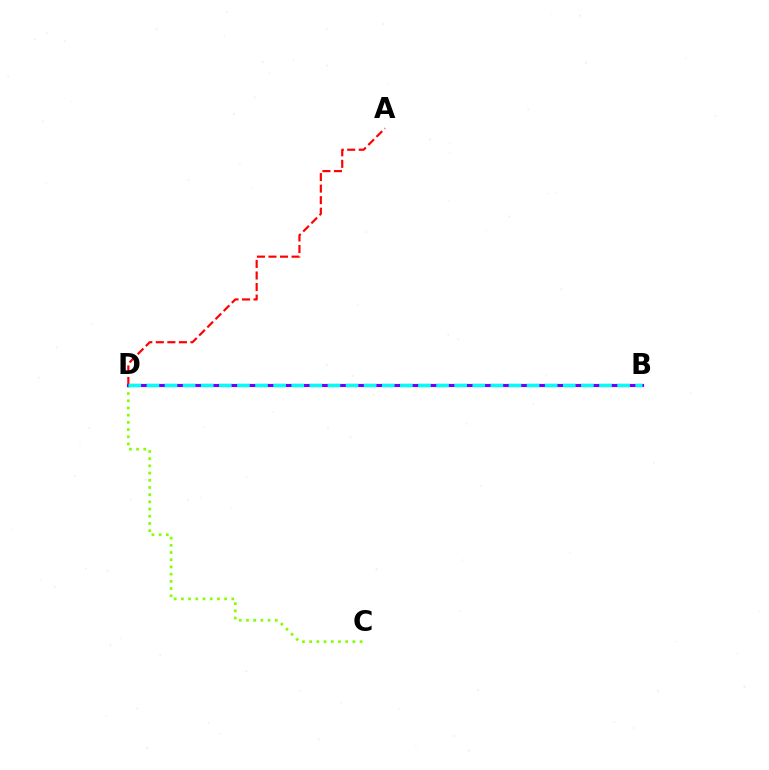{('C', 'D'): [{'color': '#84ff00', 'line_style': 'dotted', 'thickness': 1.96}], ('A', 'D'): [{'color': '#ff0000', 'line_style': 'dashed', 'thickness': 1.57}], ('B', 'D'): [{'color': '#7200ff', 'line_style': 'solid', 'thickness': 2.27}, {'color': '#00fff6', 'line_style': 'dashed', 'thickness': 2.46}]}